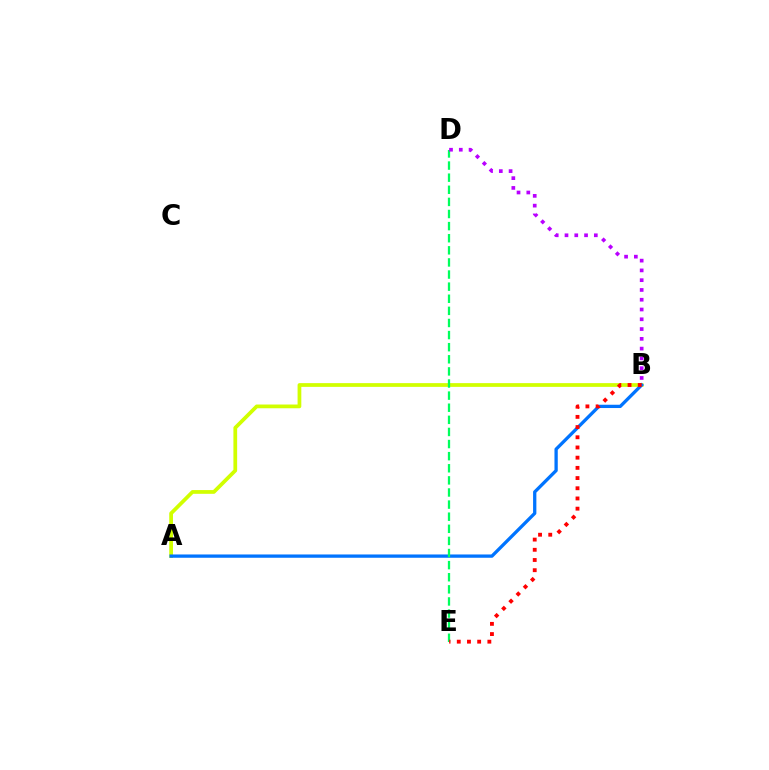{('A', 'B'): [{'color': '#d1ff00', 'line_style': 'solid', 'thickness': 2.69}, {'color': '#0074ff', 'line_style': 'solid', 'thickness': 2.37}], ('D', 'E'): [{'color': '#00ff5c', 'line_style': 'dashed', 'thickness': 1.64}], ('B', 'E'): [{'color': '#ff0000', 'line_style': 'dotted', 'thickness': 2.77}], ('B', 'D'): [{'color': '#b900ff', 'line_style': 'dotted', 'thickness': 2.66}]}